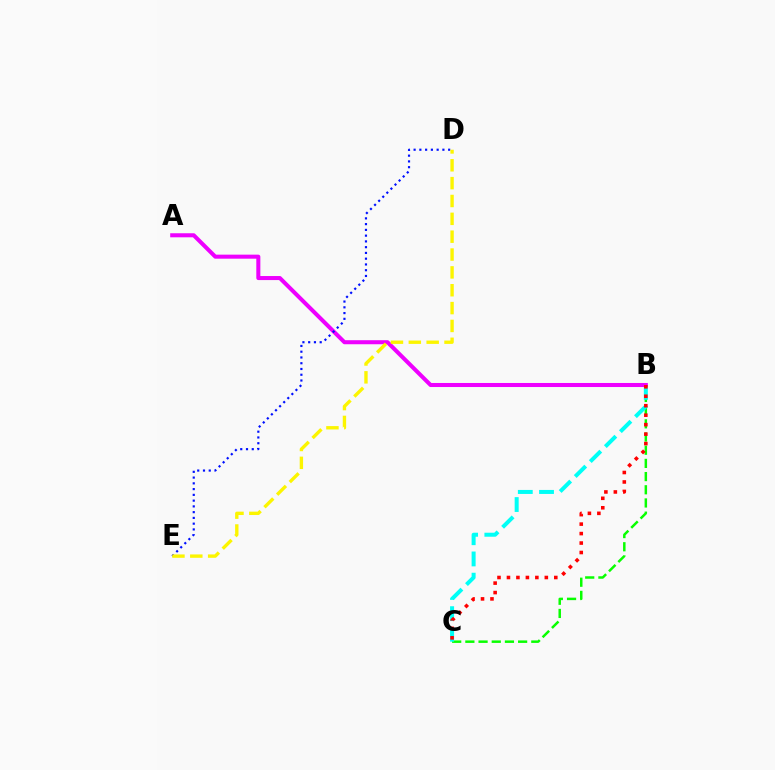{('B', 'C'): [{'color': '#08ff00', 'line_style': 'dashed', 'thickness': 1.79}, {'color': '#00fff6', 'line_style': 'dashed', 'thickness': 2.88}, {'color': '#ff0000', 'line_style': 'dotted', 'thickness': 2.57}], ('A', 'B'): [{'color': '#ee00ff', 'line_style': 'solid', 'thickness': 2.91}], ('D', 'E'): [{'color': '#0010ff', 'line_style': 'dotted', 'thickness': 1.56}, {'color': '#fcf500', 'line_style': 'dashed', 'thickness': 2.42}]}